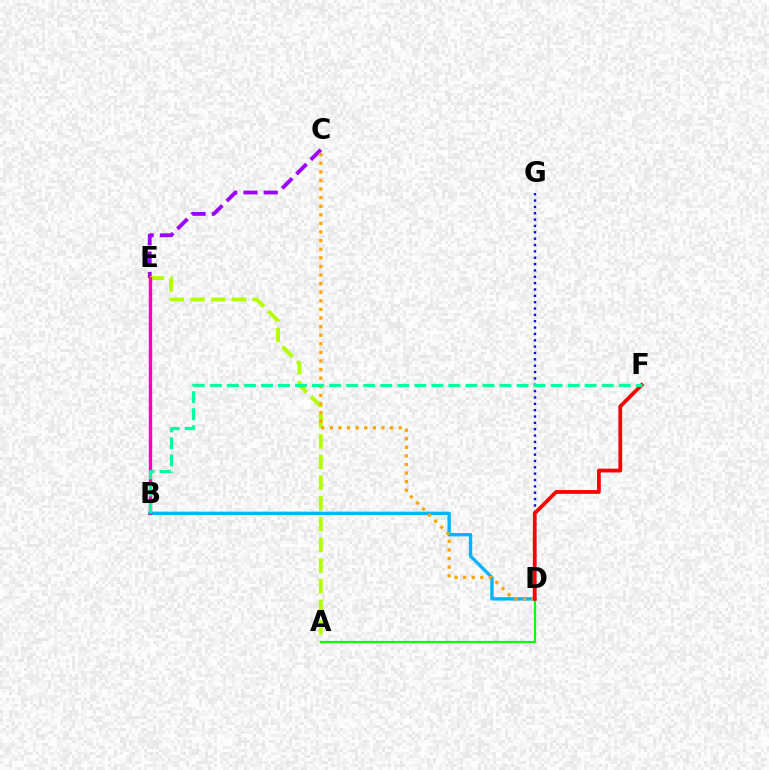{('C', 'E'): [{'color': '#9b00ff', 'line_style': 'dashed', 'thickness': 2.75}], ('A', 'E'): [{'color': '#b3ff00', 'line_style': 'dashed', 'thickness': 2.81}], ('B', 'D'): [{'color': '#00b5ff', 'line_style': 'solid', 'thickness': 2.41}], ('D', 'G'): [{'color': '#0010ff', 'line_style': 'dotted', 'thickness': 1.73}], ('B', 'E'): [{'color': '#ff00bd', 'line_style': 'solid', 'thickness': 2.41}], ('A', 'D'): [{'color': '#08ff00', 'line_style': 'solid', 'thickness': 1.59}], ('C', 'D'): [{'color': '#ffa500', 'line_style': 'dotted', 'thickness': 2.34}], ('D', 'F'): [{'color': '#ff0000', 'line_style': 'solid', 'thickness': 2.72}], ('B', 'F'): [{'color': '#00ff9d', 'line_style': 'dashed', 'thickness': 2.31}]}